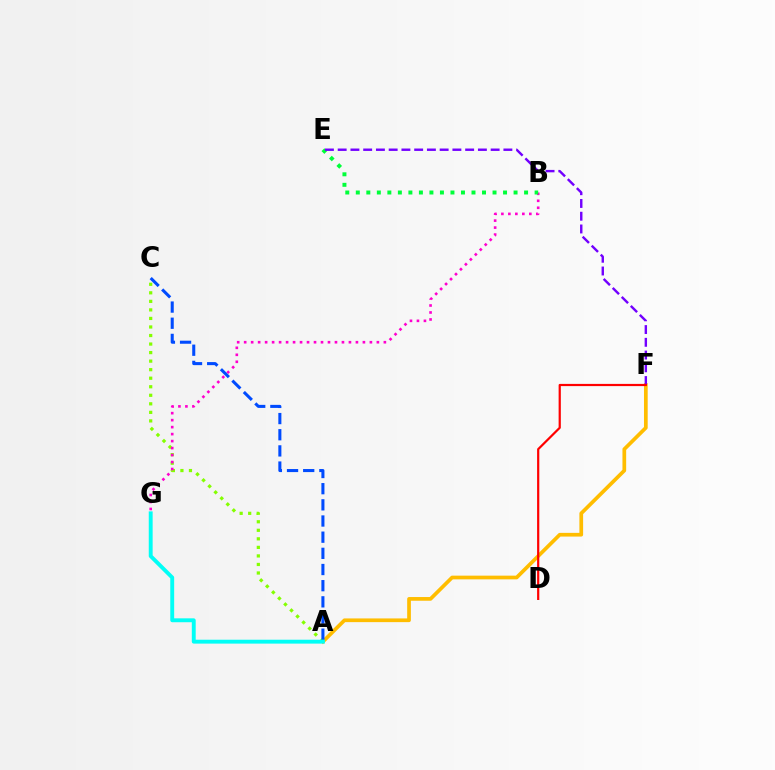{('A', 'C'): [{'color': '#84ff00', 'line_style': 'dotted', 'thickness': 2.32}, {'color': '#004bff', 'line_style': 'dashed', 'thickness': 2.2}], ('B', 'G'): [{'color': '#ff00cf', 'line_style': 'dotted', 'thickness': 1.9}], ('B', 'E'): [{'color': '#00ff39', 'line_style': 'dotted', 'thickness': 2.86}], ('A', 'F'): [{'color': '#ffbd00', 'line_style': 'solid', 'thickness': 2.67}], ('E', 'F'): [{'color': '#7200ff', 'line_style': 'dashed', 'thickness': 1.73}], ('D', 'F'): [{'color': '#ff0000', 'line_style': 'solid', 'thickness': 1.59}], ('A', 'G'): [{'color': '#00fff6', 'line_style': 'solid', 'thickness': 2.8}]}